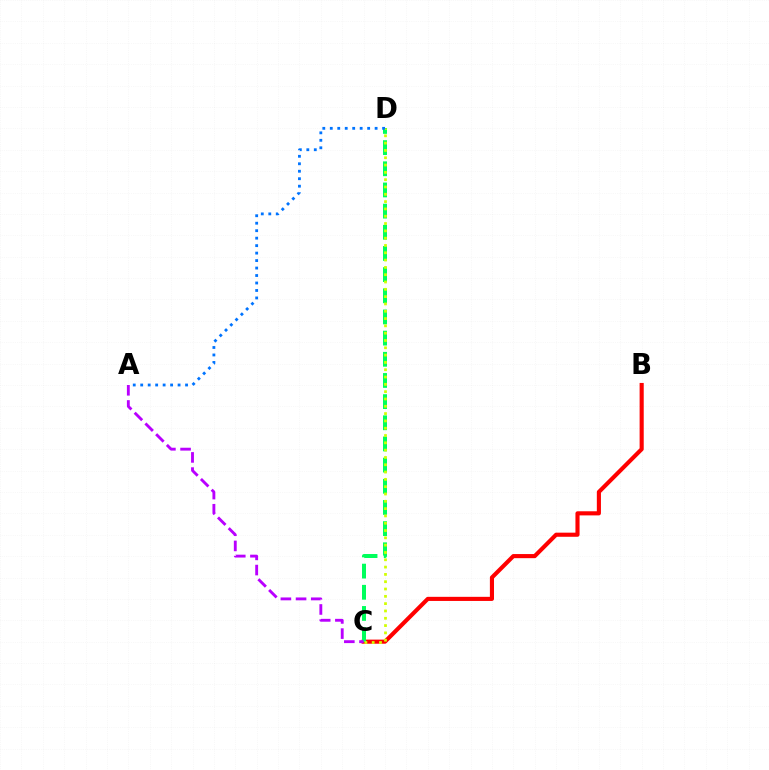{('B', 'C'): [{'color': '#ff0000', 'line_style': 'solid', 'thickness': 2.96}], ('C', 'D'): [{'color': '#00ff5c', 'line_style': 'dashed', 'thickness': 2.88}, {'color': '#d1ff00', 'line_style': 'dotted', 'thickness': 1.99}], ('A', 'D'): [{'color': '#0074ff', 'line_style': 'dotted', 'thickness': 2.03}], ('A', 'C'): [{'color': '#b900ff', 'line_style': 'dashed', 'thickness': 2.06}]}